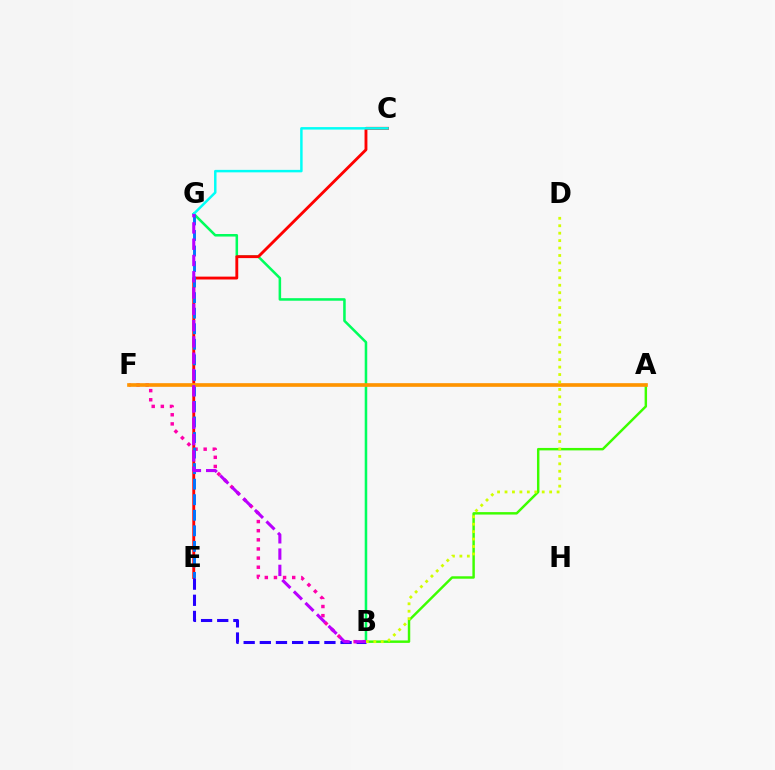{('B', 'G'): [{'color': '#00ff5c', 'line_style': 'solid', 'thickness': 1.83}, {'color': '#b900ff', 'line_style': 'dashed', 'thickness': 2.21}], ('C', 'E'): [{'color': '#ff0000', 'line_style': 'solid', 'thickness': 2.07}], ('A', 'B'): [{'color': '#3dff00', 'line_style': 'solid', 'thickness': 1.76}], ('B', 'F'): [{'color': '#ff00ac', 'line_style': 'dotted', 'thickness': 2.48}], ('E', 'G'): [{'color': '#0074ff', 'line_style': 'dashed', 'thickness': 2.11}], ('C', 'G'): [{'color': '#00fff6', 'line_style': 'solid', 'thickness': 1.78}], ('A', 'F'): [{'color': '#ff9400', 'line_style': 'solid', 'thickness': 2.63}], ('B', 'E'): [{'color': '#2500ff', 'line_style': 'dashed', 'thickness': 2.19}], ('B', 'D'): [{'color': '#d1ff00', 'line_style': 'dotted', 'thickness': 2.02}]}